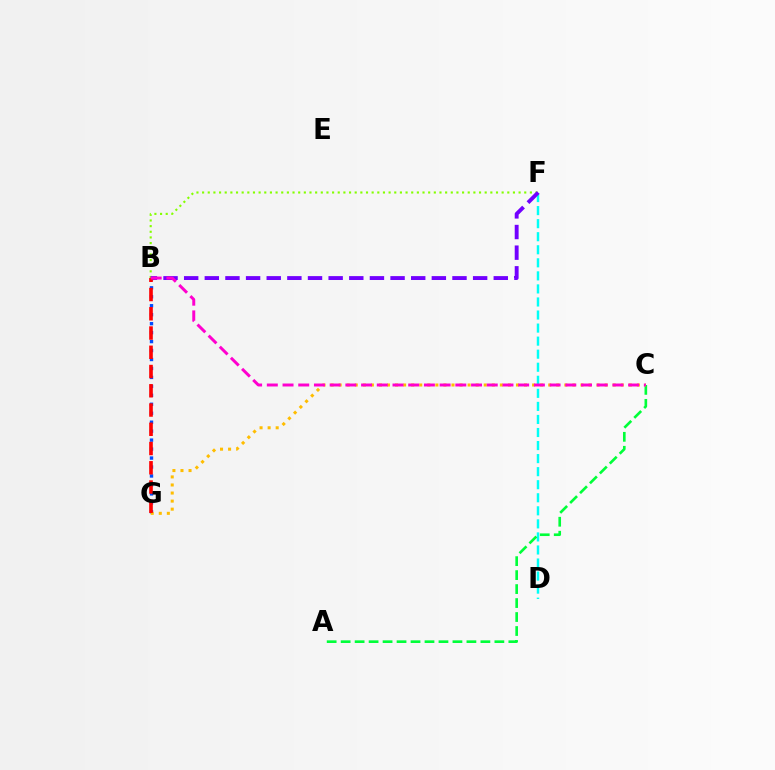{('D', 'F'): [{'color': '#00fff6', 'line_style': 'dashed', 'thickness': 1.77}], ('A', 'C'): [{'color': '#00ff39', 'line_style': 'dashed', 'thickness': 1.9}], ('B', 'G'): [{'color': '#004bff', 'line_style': 'dotted', 'thickness': 2.43}, {'color': '#ff0000', 'line_style': 'dashed', 'thickness': 2.62}], ('C', 'G'): [{'color': '#ffbd00', 'line_style': 'dotted', 'thickness': 2.19}], ('B', 'F'): [{'color': '#84ff00', 'line_style': 'dotted', 'thickness': 1.54}, {'color': '#7200ff', 'line_style': 'dashed', 'thickness': 2.8}], ('B', 'C'): [{'color': '#ff00cf', 'line_style': 'dashed', 'thickness': 2.13}]}